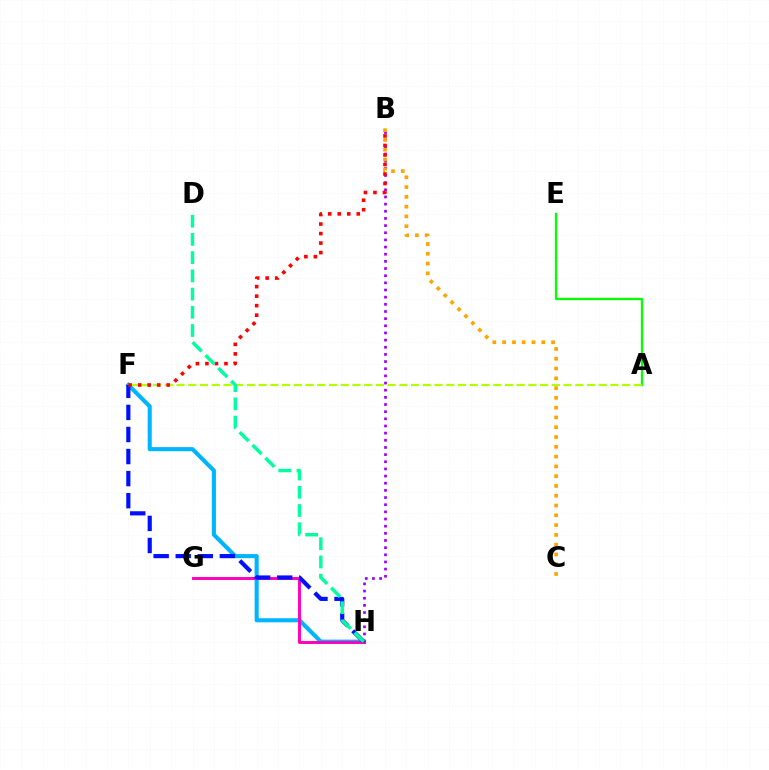{('F', 'H'): [{'color': '#00b5ff', 'line_style': 'solid', 'thickness': 2.95}, {'color': '#0010ff', 'line_style': 'dashed', 'thickness': 3.0}], ('G', 'H'): [{'color': '#ff00bd', 'line_style': 'solid', 'thickness': 2.11}], ('B', 'H'): [{'color': '#9b00ff', 'line_style': 'dotted', 'thickness': 1.94}], ('B', 'C'): [{'color': '#ffa500', 'line_style': 'dotted', 'thickness': 2.66}], ('A', 'E'): [{'color': '#08ff00', 'line_style': 'solid', 'thickness': 1.66}], ('A', 'F'): [{'color': '#b3ff00', 'line_style': 'dashed', 'thickness': 1.59}], ('B', 'F'): [{'color': '#ff0000', 'line_style': 'dotted', 'thickness': 2.59}], ('D', 'H'): [{'color': '#00ff9d', 'line_style': 'dashed', 'thickness': 2.47}]}